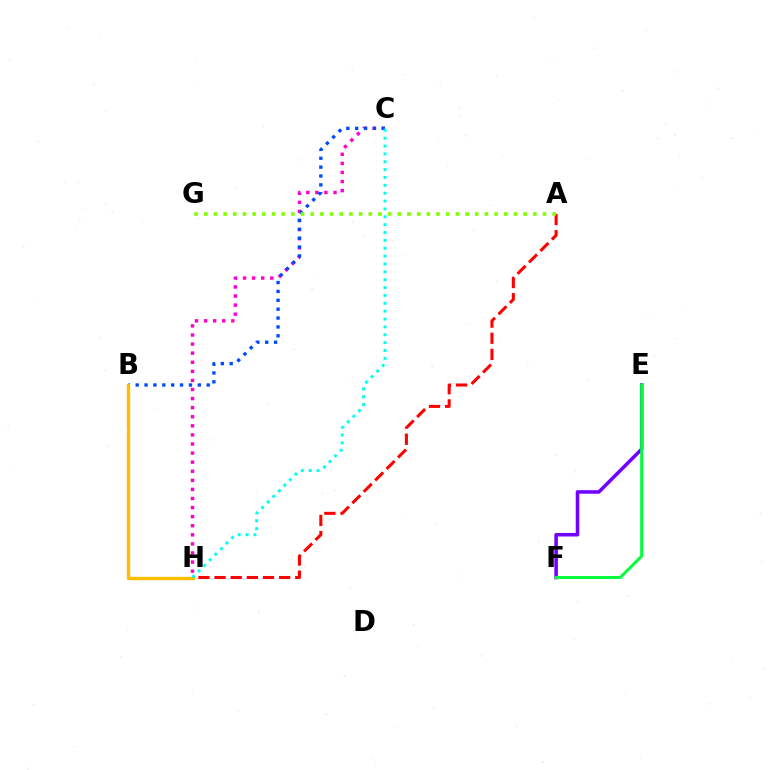{('A', 'H'): [{'color': '#ff0000', 'line_style': 'dashed', 'thickness': 2.19}], ('E', 'F'): [{'color': '#7200ff', 'line_style': 'solid', 'thickness': 2.55}, {'color': '#00ff39', 'line_style': 'solid', 'thickness': 2.13}], ('C', 'H'): [{'color': '#ff00cf', 'line_style': 'dotted', 'thickness': 2.47}, {'color': '#00fff6', 'line_style': 'dotted', 'thickness': 2.14}], ('B', 'C'): [{'color': '#004bff', 'line_style': 'dotted', 'thickness': 2.41}], ('A', 'G'): [{'color': '#84ff00', 'line_style': 'dotted', 'thickness': 2.63}], ('B', 'H'): [{'color': '#ffbd00', 'line_style': 'solid', 'thickness': 2.41}]}